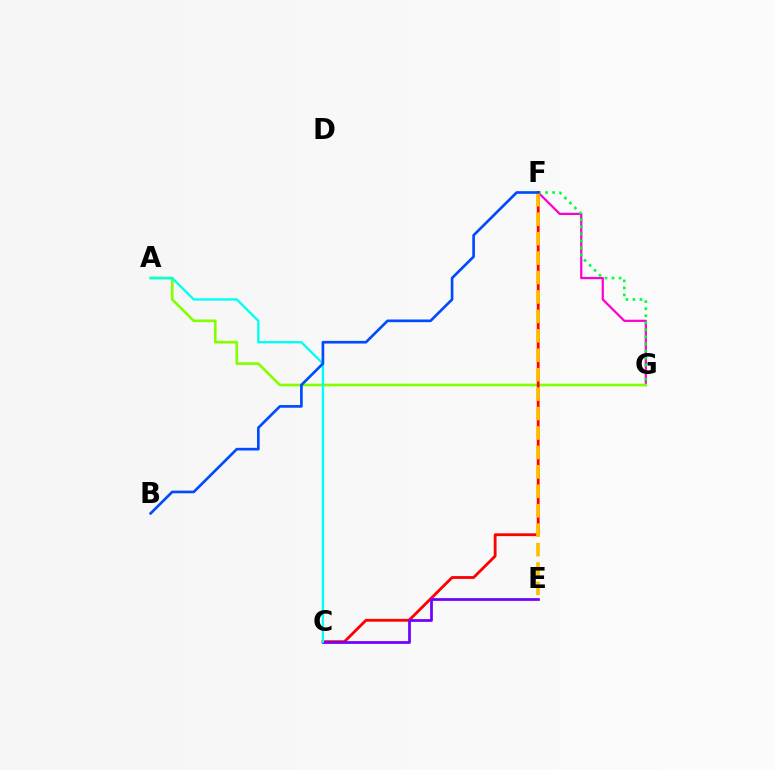{('F', 'G'): [{'color': '#ff00cf', 'line_style': 'solid', 'thickness': 1.62}, {'color': '#00ff39', 'line_style': 'dotted', 'thickness': 1.91}], ('A', 'G'): [{'color': '#84ff00', 'line_style': 'solid', 'thickness': 1.92}], ('C', 'F'): [{'color': '#ff0000', 'line_style': 'solid', 'thickness': 2.03}], ('C', 'E'): [{'color': '#7200ff', 'line_style': 'solid', 'thickness': 1.98}], ('A', 'C'): [{'color': '#00fff6', 'line_style': 'solid', 'thickness': 1.69}], ('E', 'F'): [{'color': '#ffbd00', 'line_style': 'dashed', 'thickness': 2.64}], ('B', 'F'): [{'color': '#004bff', 'line_style': 'solid', 'thickness': 1.92}]}